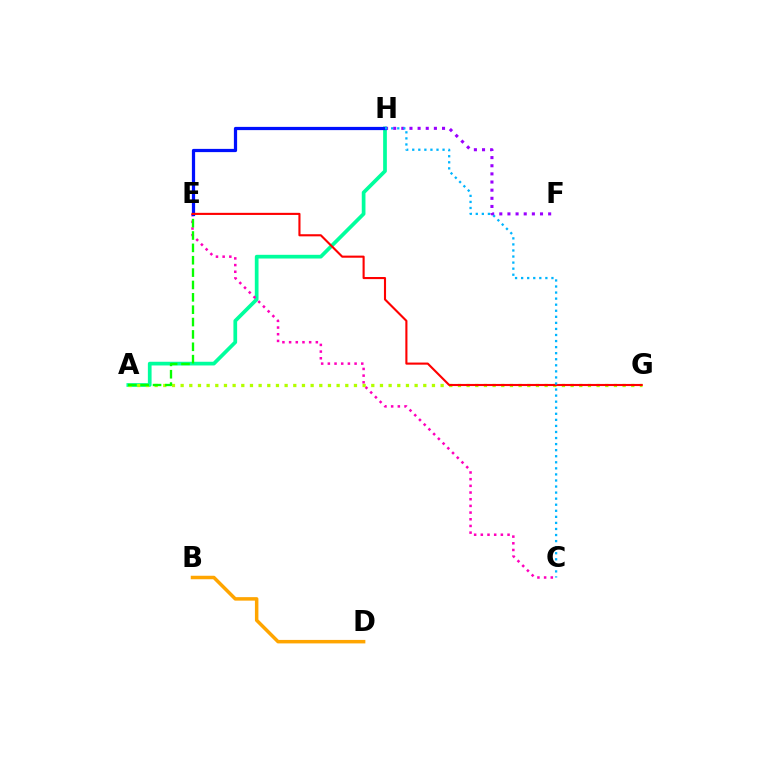{('A', 'H'): [{'color': '#00ff9d', 'line_style': 'solid', 'thickness': 2.67}], ('C', 'E'): [{'color': '#ff00bd', 'line_style': 'dotted', 'thickness': 1.82}], ('A', 'G'): [{'color': '#b3ff00', 'line_style': 'dotted', 'thickness': 2.35}], ('F', 'H'): [{'color': '#9b00ff', 'line_style': 'dotted', 'thickness': 2.21}], ('A', 'E'): [{'color': '#08ff00', 'line_style': 'dashed', 'thickness': 1.68}], ('B', 'D'): [{'color': '#ffa500', 'line_style': 'solid', 'thickness': 2.51}], ('E', 'H'): [{'color': '#0010ff', 'line_style': 'solid', 'thickness': 2.32}], ('E', 'G'): [{'color': '#ff0000', 'line_style': 'solid', 'thickness': 1.52}], ('C', 'H'): [{'color': '#00b5ff', 'line_style': 'dotted', 'thickness': 1.65}]}